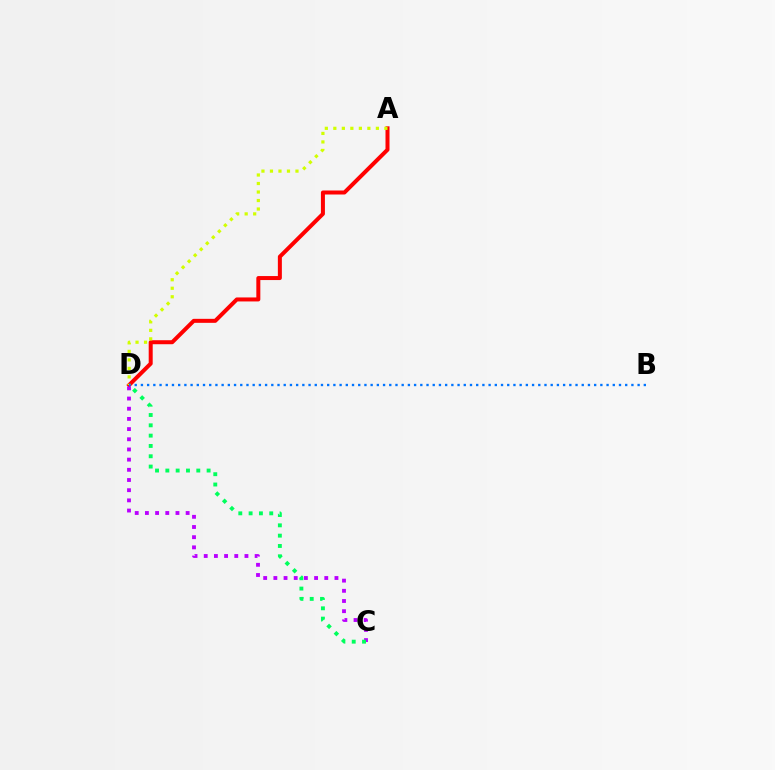{('A', 'D'): [{'color': '#ff0000', 'line_style': 'solid', 'thickness': 2.88}, {'color': '#d1ff00', 'line_style': 'dotted', 'thickness': 2.31}], ('C', 'D'): [{'color': '#b900ff', 'line_style': 'dotted', 'thickness': 2.77}, {'color': '#00ff5c', 'line_style': 'dotted', 'thickness': 2.8}], ('B', 'D'): [{'color': '#0074ff', 'line_style': 'dotted', 'thickness': 1.69}]}